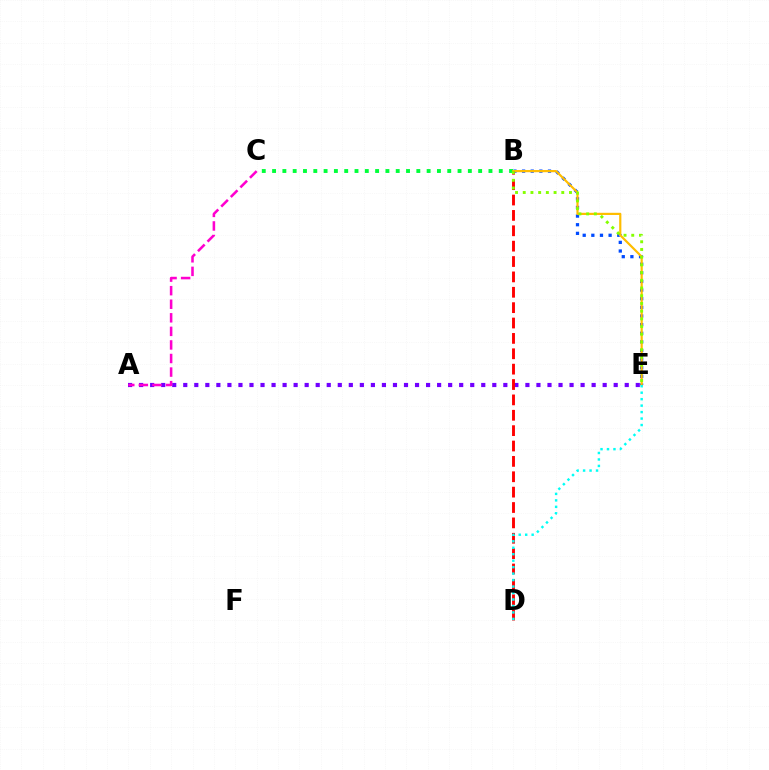{('B', 'C'): [{'color': '#00ff39', 'line_style': 'dotted', 'thickness': 2.8}], ('A', 'E'): [{'color': '#7200ff', 'line_style': 'dotted', 'thickness': 3.0}], ('B', 'E'): [{'color': '#004bff', 'line_style': 'dotted', 'thickness': 2.35}, {'color': '#ffbd00', 'line_style': 'solid', 'thickness': 1.58}, {'color': '#84ff00', 'line_style': 'dotted', 'thickness': 2.09}], ('A', 'C'): [{'color': '#ff00cf', 'line_style': 'dashed', 'thickness': 1.84}], ('B', 'D'): [{'color': '#ff0000', 'line_style': 'dashed', 'thickness': 2.09}], ('D', 'E'): [{'color': '#00fff6', 'line_style': 'dotted', 'thickness': 1.76}]}